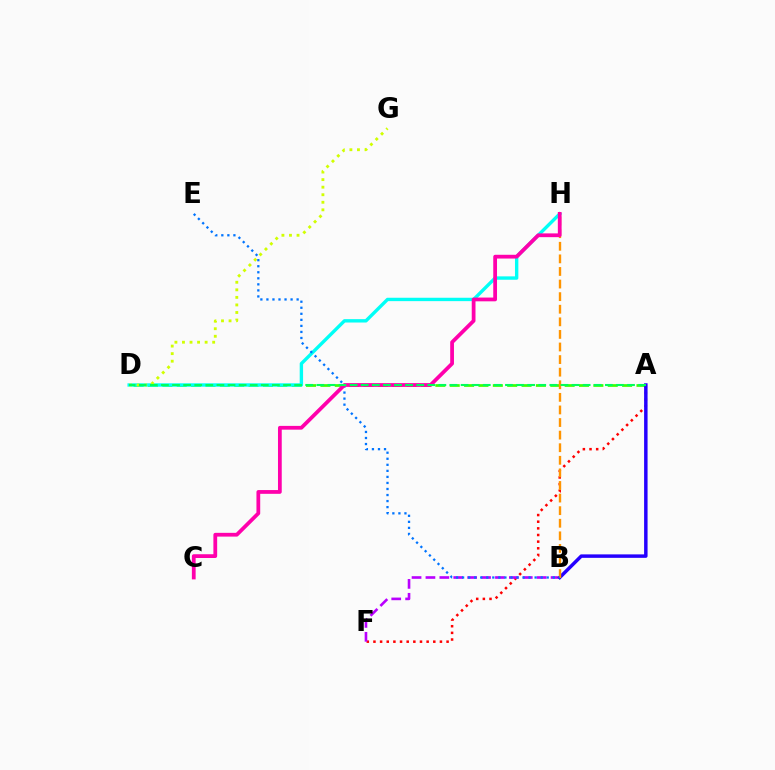{('A', 'F'): [{'color': '#ff0000', 'line_style': 'dotted', 'thickness': 1.81}], ('A', 'D'): [{'color': '#3dff00', 'line_style': 'dashed', 'thickness': 1.95}, {'color': '#00ff5c', 'line_style': 'dashed', 'thickness': 1.51}], ('D', 'H'): [{'color': '#00fff6', 'line_style': 'solid', 'thickness': 2.43}], ('B', 'F'): [{'color': '#b900ff', 'line_style': 'dashed', 'thickness': 1.89}], ('A', 'B'): [{'color': '#2500ff', 'line_style': 'solid', 'thickness': 2.5}], ('D', 'G'): [{'color': '#d1ff00', 'line_style': 'dotted', 'thickness': 2.05}], ('B', 'H'): [{'color': '#ff9400', 'line_style': 'dashed', 'thickness': 1.71}], ('B', 'E'): [{'color': '#0074ff', 'line_style': 'dotted', 'thickness': 1.64}], ('C', 'H'): [{'color': '#ff00ac', 'line_style': 'solid', 'thickness': 2.71}]}